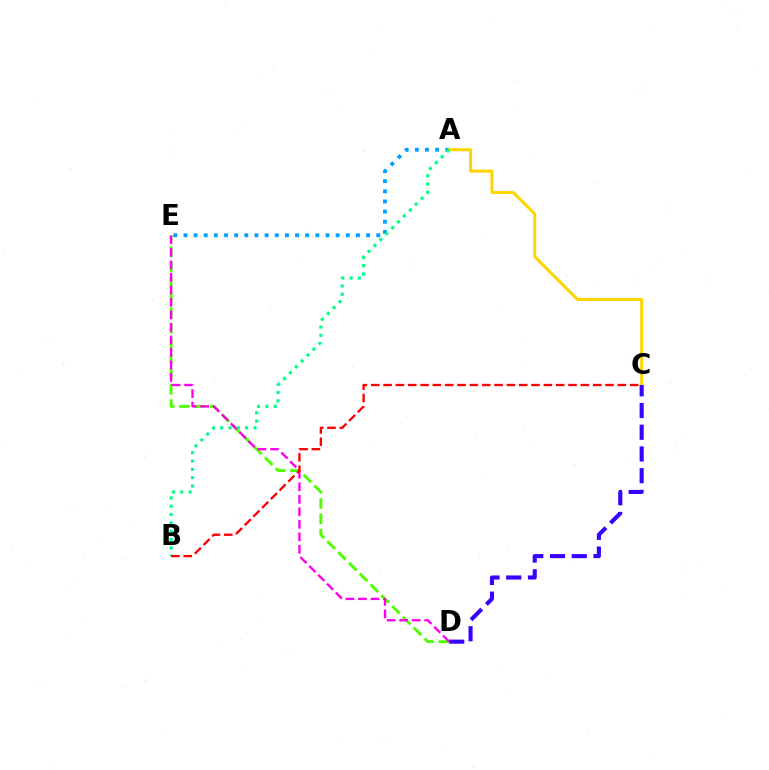{('D', 'E'): [{'color': '#4fff00', 'line_style': 'dashed', 'thickness': 2.07}, {'color': '#ff00ed', 'line_style': 'dashed', 'thickness': 1.7}], ('A', 'E'): [{'color': '#009eff', 'line_style': 'dotted', 'thickness': 2.76}], ('A', 'C'): [{'color': '#ffd500', 'line_style': 'solid', 'thickness': 2.15}], ('A', 'B'): [{'color': '#00ff86', 'line_style': 'dotted', 'thickness': 2.26}], ('B', 'C'): [{'color': '#ff0000', 'line_style': 'dashed', 'thickness': 1.68}], ('C', 'D'): [{'color': '#3700ff', 'line_style': 'dashed', 'thickness': 2.95}]}